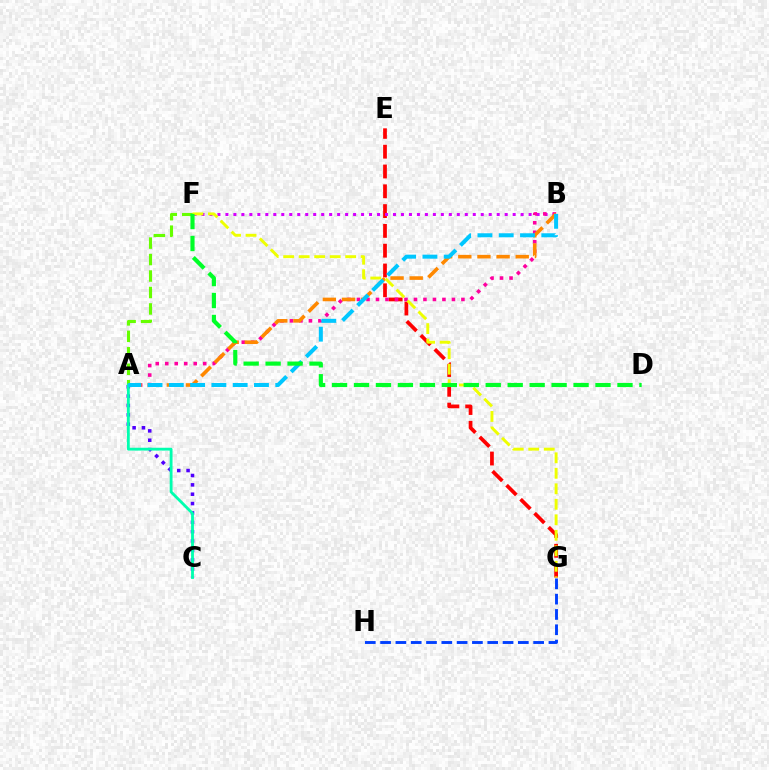{('A', 'F'): [{'color': '#66ff00', 'line_style': 'dashed', 'thickness': 2.24}], ('A', 'C'): [{'color': '#4f00ff', 'line_style': 'dotted', 'thickness': 2.54}, {'color': '#00ffaf', 'line_style': 'solid', 'thickness': 2.03}], ('E', 'G'): [{'color': '#ff0000', 'line_style': 'dashed', 'thickness': 2.69}], ('B', 'F'): [{'color': '#d600ff', 'line_style': 'dotted', 'thickness': 2.17}], ('A', 'B'): [{'color': '#ff00a0', 'line_style': 'dotted', 'thickness': 2.58}, {'color': '#ff8800', 'line_style': 'dashed', 'thickness': 2.6}, {'color': '#00c7ff', 'line_style': 'dashed', 'thickness': 2.89}], ('G', 'H'): [{'color': '#003fff', 'line_style': 'dashed', 'thickness': 2.08}], ('F', 'G'): [{'color': '#eeff00', 'line_style': 'dashed', 'thickness': 2.11}], ('D', 'F'): [{'color': '#00ff27', 'line_style': 'dashed', 'thickness': 2.98}]}